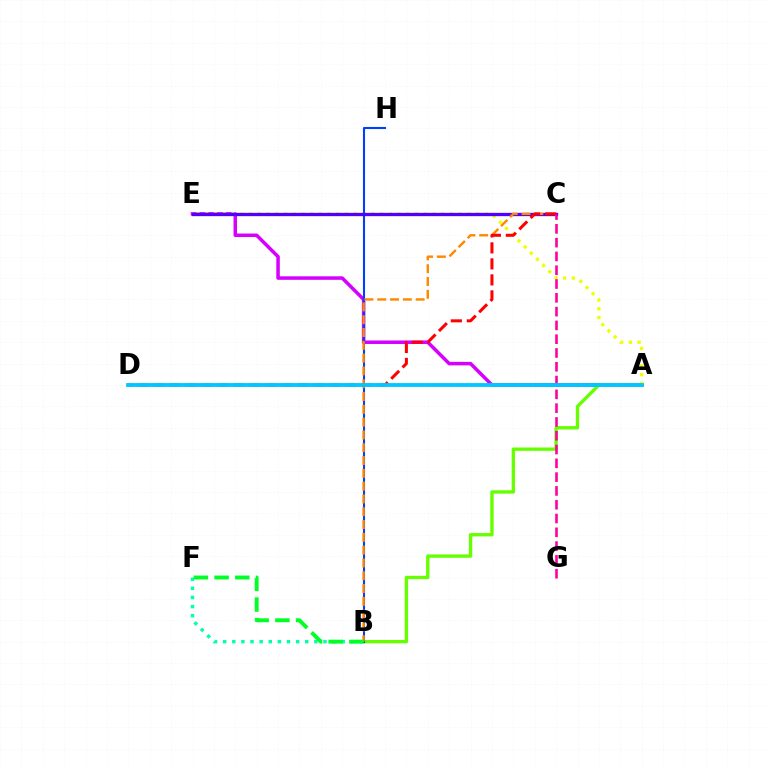{('A', 'E'): [{'color': '#d600ff', 'line_style': 'solid', 'thickness': 2.53}, {'color': '#eeff00', 'line_style': 'dotted', 'thickness': 2.37}], ('A', 'B'): [{'color': '#66ff00', 'line_style': 'solid', 'thickness': 2.41}], ('B', 'H'): [{'color': '#003fff', 'line_style': 'solid', 'thickness': 1.51}], ('C', 'E'): [{'color': '#4f00ff', 'line_style': 'solid', 'thickness': 2.38}], ('B', 'F'): [{'color': '#00ffaf', 'line_style': 'dotted', 'thickness': 2.48}, {'color': '#00ff27', 'line_style': 'dashed', 'thickness': 2.81}], ('B', 'C'): [{'color': '#ff8800', 'line_style': 'dashed', 'thickness': 1.74}], ('C', 'D'): [{'color': '#ff0000', 'line_style': 'dashed', 'thickness': 2.17}], ('C', 'G'): [{'color': '#ff00a0', 'line_style': 'dashed', 'thickness': 1.87}], ('A', 'D'): [{'color': '#00c7ff', 'line_style': 'solid', 'thickness': 2.75}]}